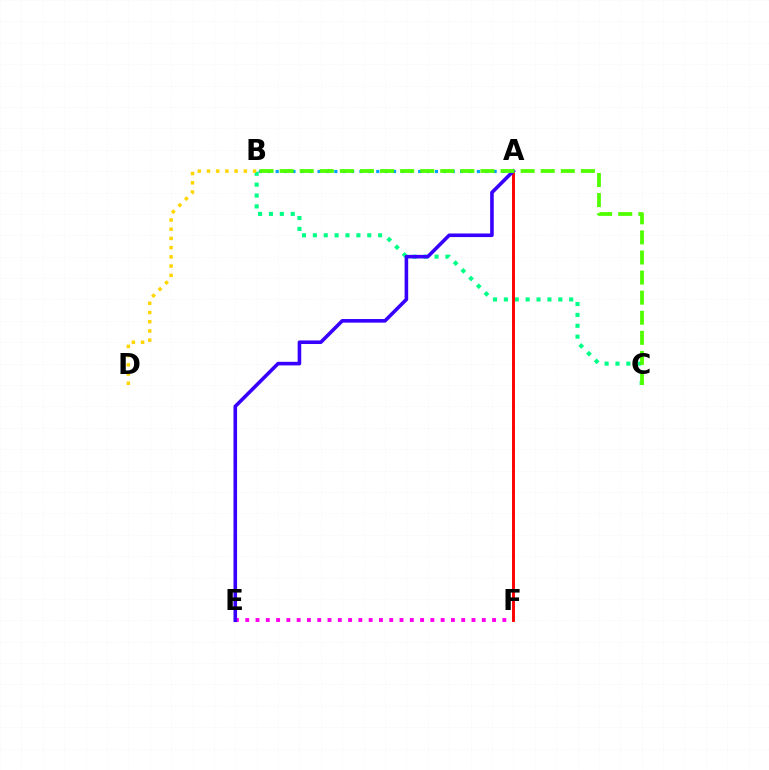{('B', 'C'): [{'color': '#00ff86', 'line_style': 'dotted', 'thickness': 2.96}, {'color': '#4fff00', 'line_style': 'dashed', 'thickness': 2.73}], ('A', 'B'): [{'color': '#009eff', 'line_style': 'dotted', 'thickness': 2.28}], ('B', 'D'): [{'color': '#ffd500', 'line_style': 'dotted', 'thickness': 2.5}], ('E', 'F'): [{'color': '#ff00ed', 'line_style': 'dotted', 'thickness': 2.79}], ('A', 'F'): [{'color': '#ff0000', 'line_style': 'solid', 'thickness': 2.09}], ('A', 'E'): [{'color': '#3700ff', 'line_style': 'solid', 'thickness': 2.59}]}